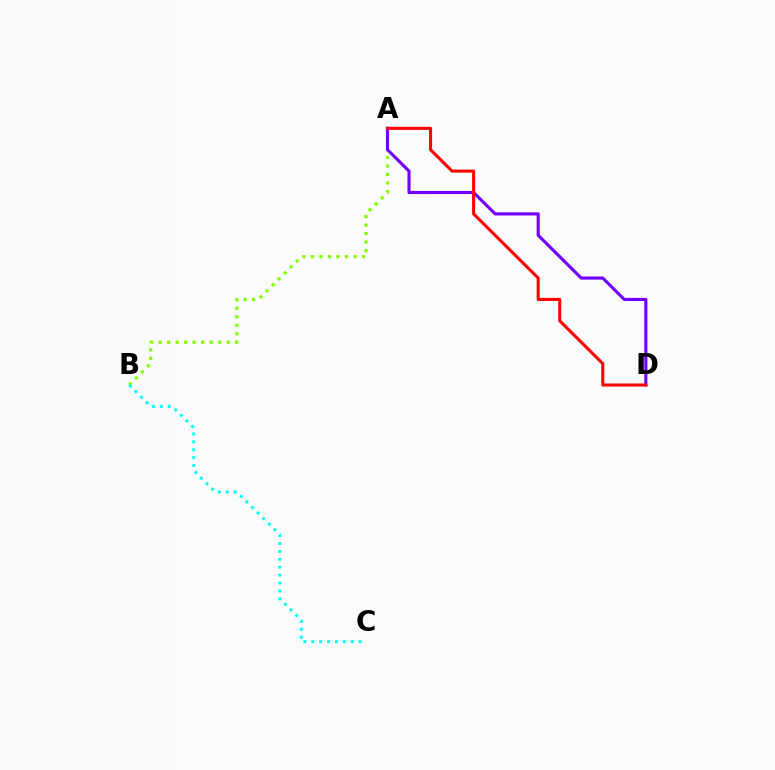{('A', 'B'): [{'color': '#84ff00', 'line_style': 'dotted', 'thickness': 2.31}], ('A', 'D'): [{'color': '#7200ff', 'line_style': 'solid', 'thickness': 2.25}, {'color': '#ff0000', 'line_style': 'solid', 'thickness': 2.19}], ('B', 'C'): [{'color': '#00fff6', 'line_style': 'dotted', 'thickness': 2.15}]}